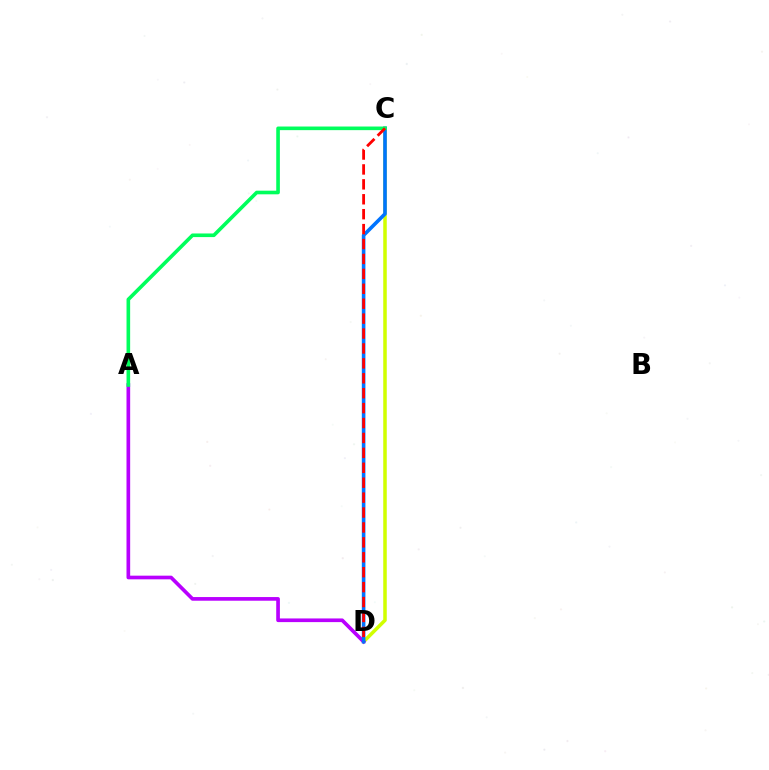{('C', 'D'): [{'color': '#d1ff00', 'line_style': 'solid', 'thickness': 2.54}, {'color': '#0074ff', 'line_style': 'solid', 'thickness': 2.6}, {'color': '#ff0000', 'line_style': 'dashed', 'thickness': 2.03}], ('A', 'D'): [{'color': '#b900ff', 'line_style': 'solid', 'thickness': 2.64}], ('A', 'C'): [{'color': '#00ff5c', 'line_style': 'solid', 'thickness': 2.61}]}